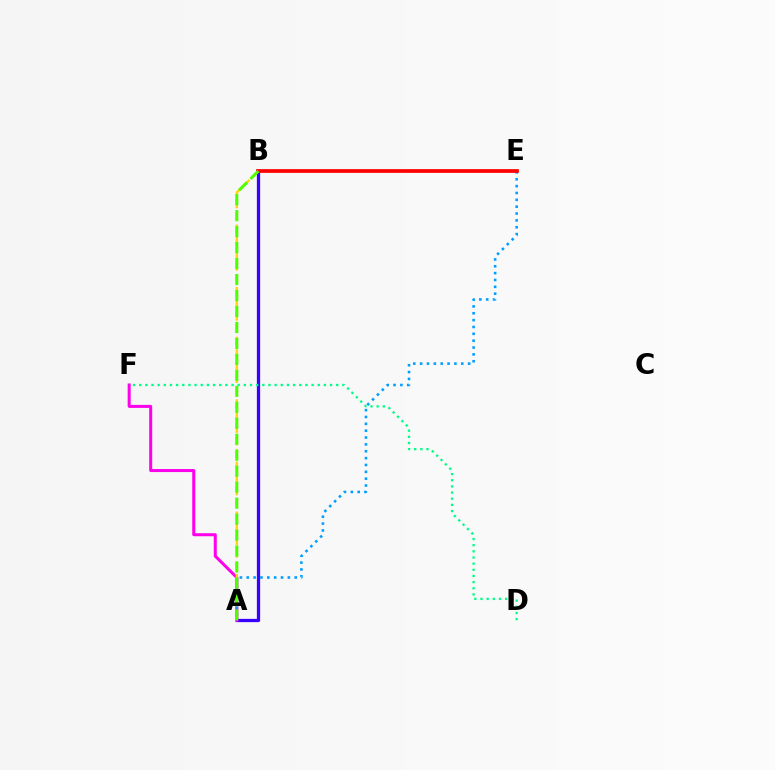{('A', 'B'): [{'color': '#3700ff', 'line_style': 'solid', 'thickness': 2.35}, {'color': '#ffd500', 'line_style': 'dashed', 'thickness': 1.7}, {'color': '#4fff00', 'line_style': 'dashed', 'thickness': 2.17}], ('A', 'F'): [{'color': '#ff00ed', 'line_style': 'solid', 'thickness': 2.18}], ('A', 'E'): [{'color': '#009eff', 'line_style': 'dotted', 'thickness': 1.86}], ('B', 'E'): [{'color': '#ff0000', 'line_style': 'solid', 'thickness': 2.67}], ('D', 'F'): [{'color': '#00ff86', 'line_style': 'dotted', 'thickness': 1.67}]}